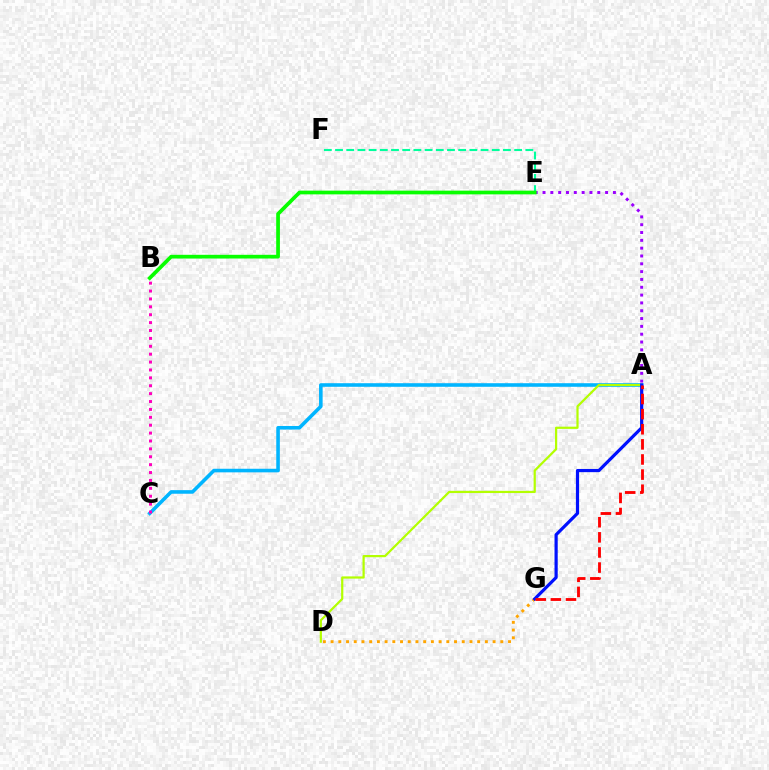{('A', 'C'): [{'color': '#00b5ff', 'line_style': 'solid', 'thickness': 2.58}], ('A', 'D'): [{'color': '#b3ff00', 'line_style': 'solid', 'thickness': 1.59}], ('D', 'G'): [{'color': '#ffa500', 'line_style': 'dotted', 'thickness': 2.1}], ('A', 'G'): [{'color': '#0010ff', 'line_style': 'solid', 'thickness': 2.3}, {'color': '#ff0000', 'line_style': 'dashed', 'thickness': 2.05}], ('A', 'E'): [{'color': '#9b00ff', 'line_style': 'dotted', 'thickness': 2.13}], ('B', 'C'): [{'color': '#ff00bd', 'line_style': 'dotted', 'thickness': 2.14}], ('E', 'F'): [{'color': '#00ff9d', 'line_style': 'dashed', 'thickness': 1.52}], ('B', 'E'): [{'color': '#08ff00', 'line_style': 'solid', 'thickness': 2.68}]}